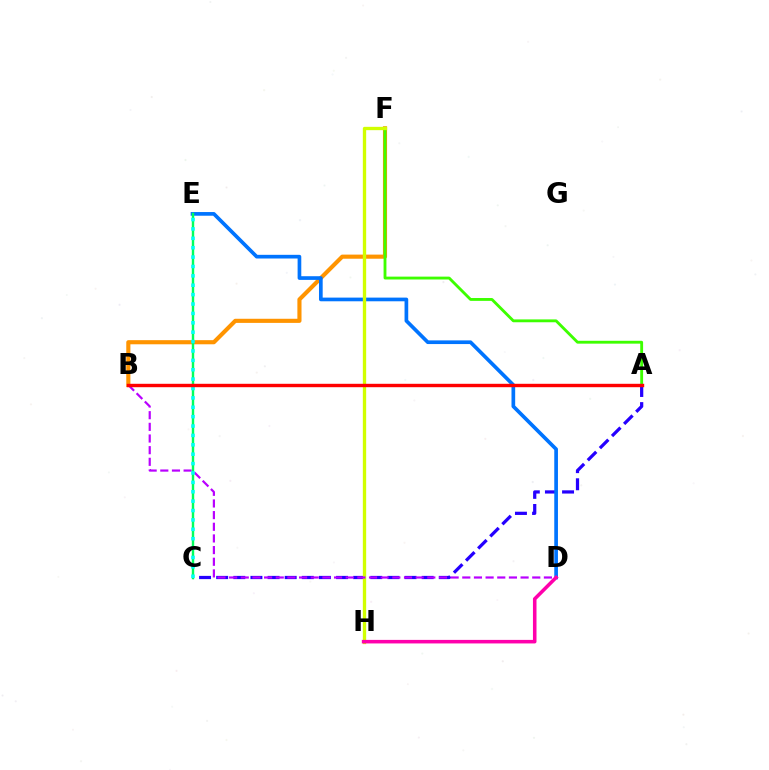{('A', 'C'): [{'color': '#2500ff', 'line_style': 'dashed', 'thickness': 2.33}], ('B', 'F'): [{'color': '#ff9400', 'line_style': 'solid', 'thickness': 2.97}], ('D', 'E'): [{'color': '#0074ff', 'line_style': 'solid', 'thickness': 2.65}], ('A', 'F'): [{'color': '#3dff00', 'line_style': 'solid', 'thickness': 2.05}], ('F', 'H'): [{'color': '#d1ff00', 'line_style': 'solid', 'thickness': 2.4}], ('B', 'D'): [{'color': '#b900ff', 'line_style': 'dashed', 'thickness': 1.58}], ('D', 'H'): [{'color': '#ff00ac', 'line_style': 'solid', 'thickness': 2.55}], ('C', 'E'): [{'color': '#00ff5c', 'line_style': 'solid', 'thickness': 1.75}, {'color': '#00fff6', 'line_style': 'dotted', 'thickness': 2.55}], ('A', 'B'): [{'color': '#ff0000', 'line_style': 'solid', 'thickness': 2.45}]}